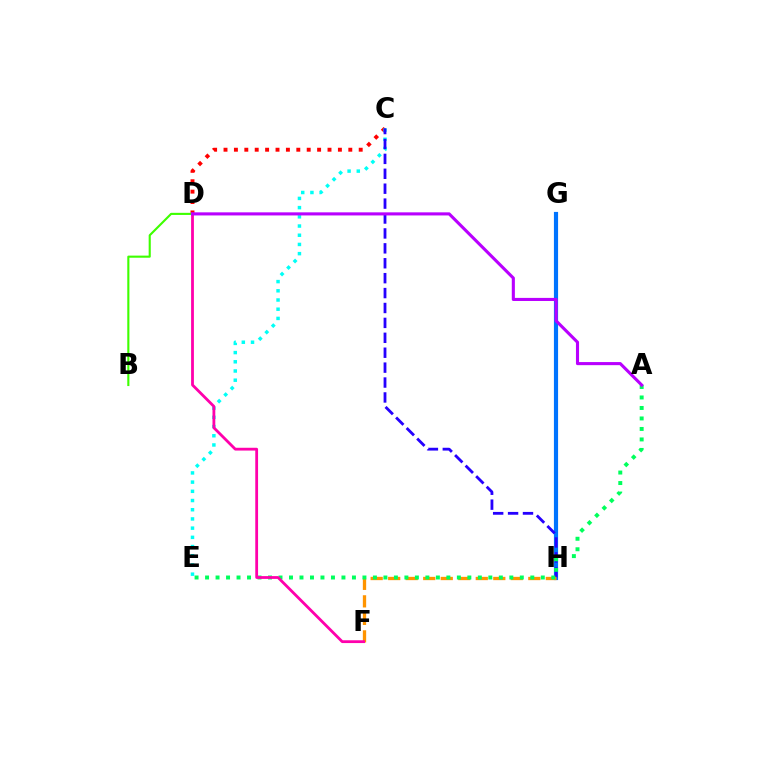{('G', 'H'): [{'color': '#d1ff00', 'line_style': 'dotted', 'thickness': 1.57}, {'color': '#0074ff', 'line_style': 'solid', 'thickness': 3.0}], ('C', 'D'): [{'color': '#ff0000', 'line_style': 'dotted', 'thickness': 2.83}], ('B', 'D'): [{'color': '#3dff00', 'line_style': 'solid', 'thickness': 1.52}], ('C', 'E'): [{'color': '#00fff6', 'line_style': 'dotted', 'thickness': 2.5}], ('C', 'H'): [{'color': '#2500ff', 'line_style': 'dashed', 'thickness': 2.03}], ('F', 'H'): [{'color': '#ff9400', 'line_style': 'dashed', 'thickness': 2.38}], ('A', 'E'): [{'color': '#00ff5c', 'line_style': 'dotted', 'thickness': 2.85}], ('D', 'F'): [{'color': '#ff00ac', 'line_style': 'solid', 'thickness': 2.01}], ('A', 'D'): [{'color': '#b900ff', 'line_style': 'solid', 'thickness': 2.23}]}